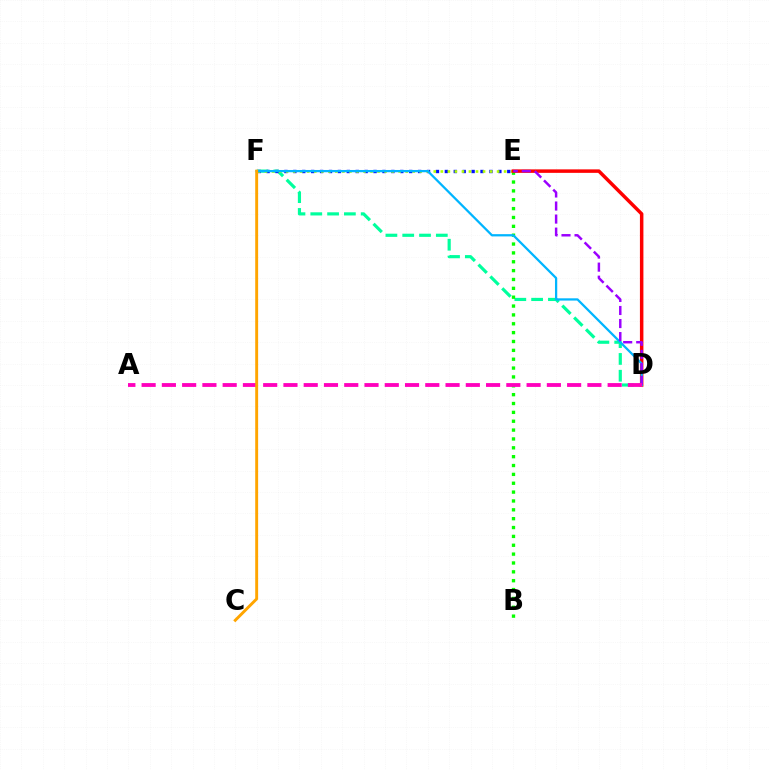{('D', 'F'): [{'color': '#00ff9d', 'line_style': 'dashed', 'thickness': 2.28}, {'color': '#00b5ff', 'line_style': 'solid', 'thickness': 1.63}], ('B', 'E'): [{'color': '#08ff00', 'line_style': 'dotted', 'thickness': 2.41}], ('E', 'F'): [{'color': '#0010ff', 'line_style': 'dotted', 'thickness': 2.42}, {'color': '#b3ff00', 'line_style': 'dotted', 'thickness': 1.91}], ('D', 'E'): [{'color': '#ff0000', 'line_style': 'solid', 'thickness': 2.51}, {'color': '#9b00ff', 'line_style': 'dashed', 'thickness': 1.77}], ('A', 'D'): [{'color': '#ff00bd', 'line_style': 'dashed', 'thickness': 2.75}], ('C', 'F'): [{'color': '#ffa500', 'line_style': 'solid', 'thickness': 2.1}]}